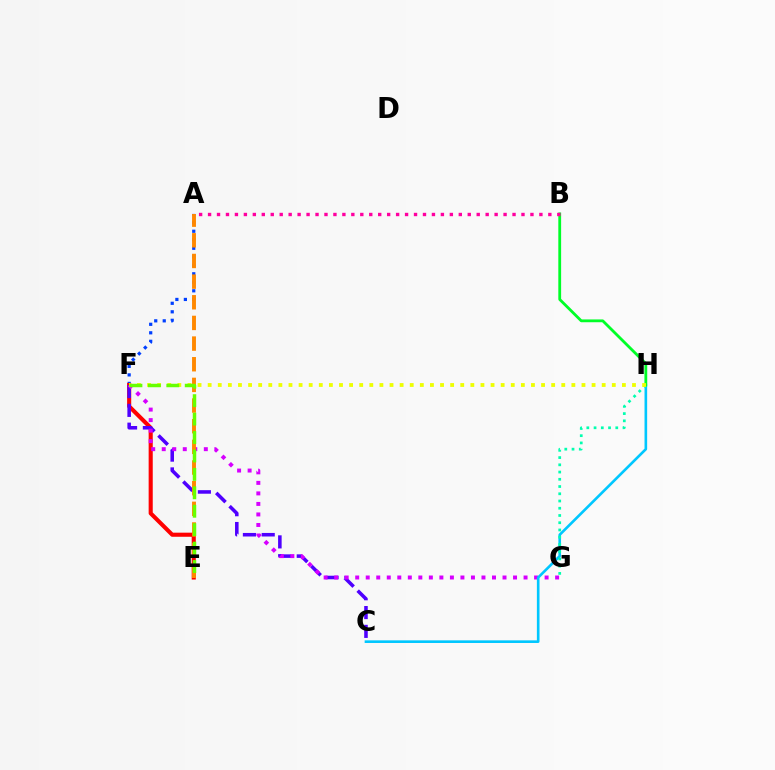{('A', 'F'): [{'color': '#003fff', 'line_style': 'dotted', 'thickness': 2.31}], ('E', 'F'): [{'color': '#ff0000', 'line_style': 'solid', 'thickness': 2.95}, {'color': '#66ff00', 'line_style': 'dashed', 'thickness': 2.5}], ('C', 'F'): [{'color': '#4f00ff', 'line_style': 'dashed', 'thickness': 2.55}], ('F', 'G'): [{'color': '#d600ff', 'line_style': 'dotted', 'thickness': 2.86}], ('C', 'H'): [{'color': '#00c7ff', 'line_style': 'solid', 'thickness': 1.89}], ('G', 'H'): [{'color': '#00ffaf', 'line_style': 'dotted', 'thickness': 1.97}], ('A', 'E'): [{'color': '#ff8800', 'line_style': 'dashed', 'thickness': 2.81}], ('B', 'H'): [{'color': '#00ff27', 'line_style': 'solid', 'thickness': 2.02}], ('A', 'B'): [{'color': '#ff00a0', 'line_style': 'dotted', 'thickness': 2.43}], ('F', 'H'): [{'color': '#eeff00', 'line_style': 'dotted', 'thickness': 2.75}]}